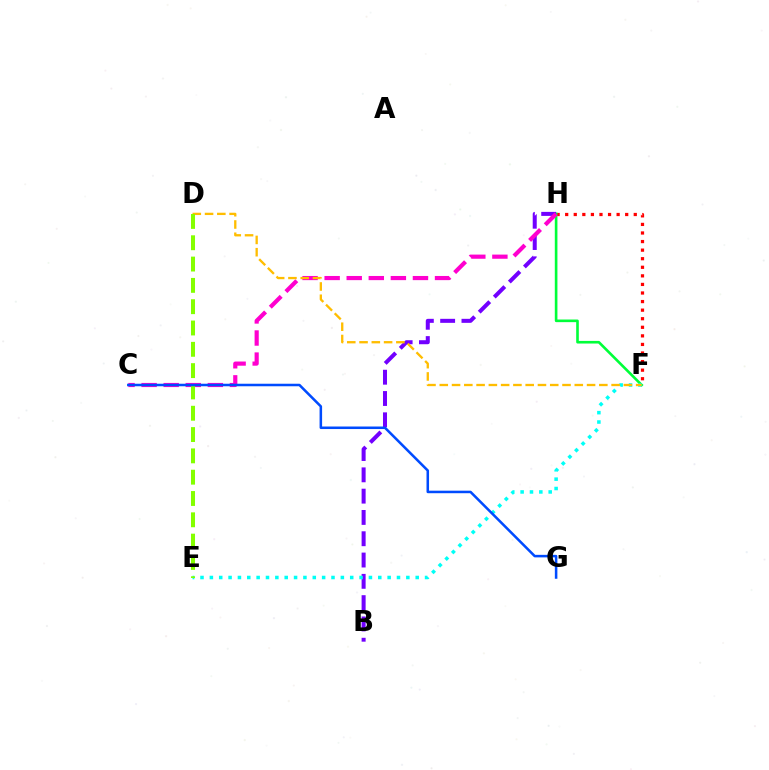{('F', 'H'): [{'color': '#ff0000', 'line_style': 'dotted', 'thickness': 2.33}, {'color': '#00ff39', 'line_style': 'solid', 'thickness': 1.89}], ('B', 'H'): [{'color': '#7200ff', 'line_style': 'dashed', 'thickness': 2.89}], ('C', 'H'): [{'color': '#ff00cf', 'line_style': 'dashed', 'thickness': 3.0}], ('E', 'F'): [{'color': '#00fff6', 'line_style': 'dotted', 'thickness': 2.54}], ('D', 'F'): [{'color': '#ffbd00', 'line_style': 'dashed', 'thickness': 1.67}], ('D', 'E'): [{'color': '#84ff00', 'line_style': 'dashed', 'thickness': 2.9}], ('C', 'G'): [{'color': '#004bff', 'line_style': 'solid', 'thickness': 1.82}]}